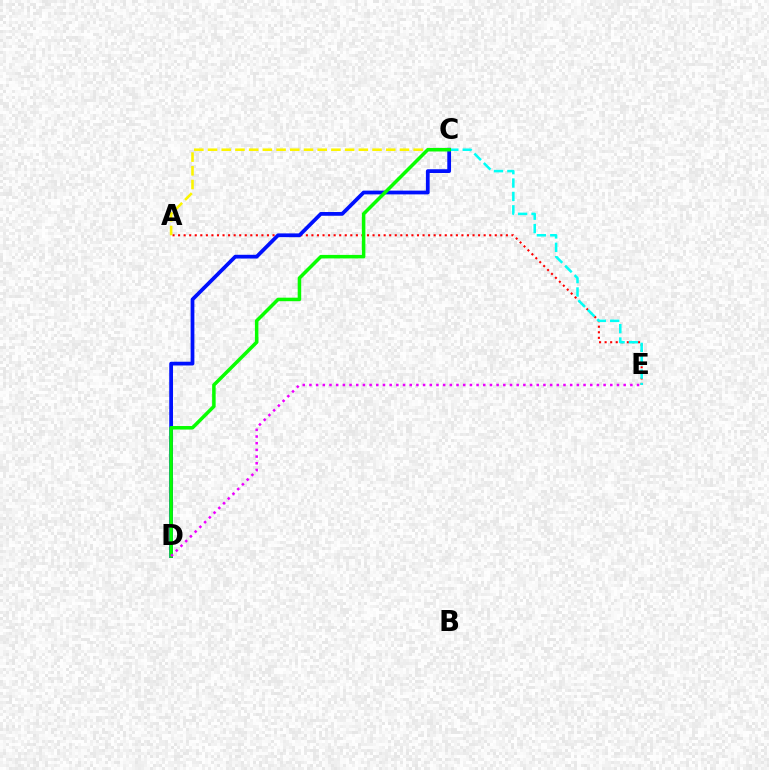{('A', 'E'): [{'color': '#ff0000', 'line_style': 'dotted', 'thickness': 1.51}], ('C', 'E'): [{'color': '#00fff6', 'line_style': 'dashed', 'thickness': 1.82}], ('A', 'C'): [{'color': '#fcf500', 'line_style': 'dashed', 'thickness': 1.86}], ('C', 'D'): [{'color': '#0010ff', 'line_style': 'solid', 'thickness': 2.7}, {'color': '#08ff00', 'line_style': 'solid', 'thickness': 2.53}], ('D', 'E'): [{'color': '#ee00ff', 'line_style': 'dotted', 'thickness': 1.82}]}